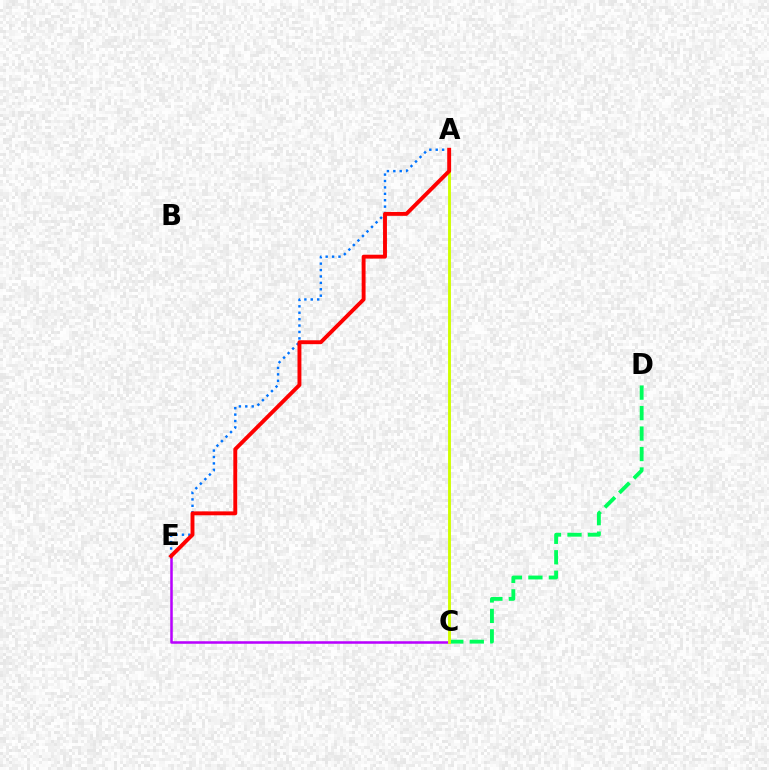{('C', 'D'): [{'color': '#00ff5c', 'line_style': 'dashed', 'thickness': 2.78}], ('C', 'E'): [{'color': '#b900ff', 'line_style': 'solid', 'thickness': 1.82}], ('A', 'E'): [{'color': '#0074ff', 'line_style': 'dotted', 'thickness': 1.74}, {'color': '#ff0000', 'line_style': 'solid', 'thickness': 2.81}], ('A', 'C'): [{'color': '#d1ff00', 'line_style': 'solid', 'thickness': 2.07}]}